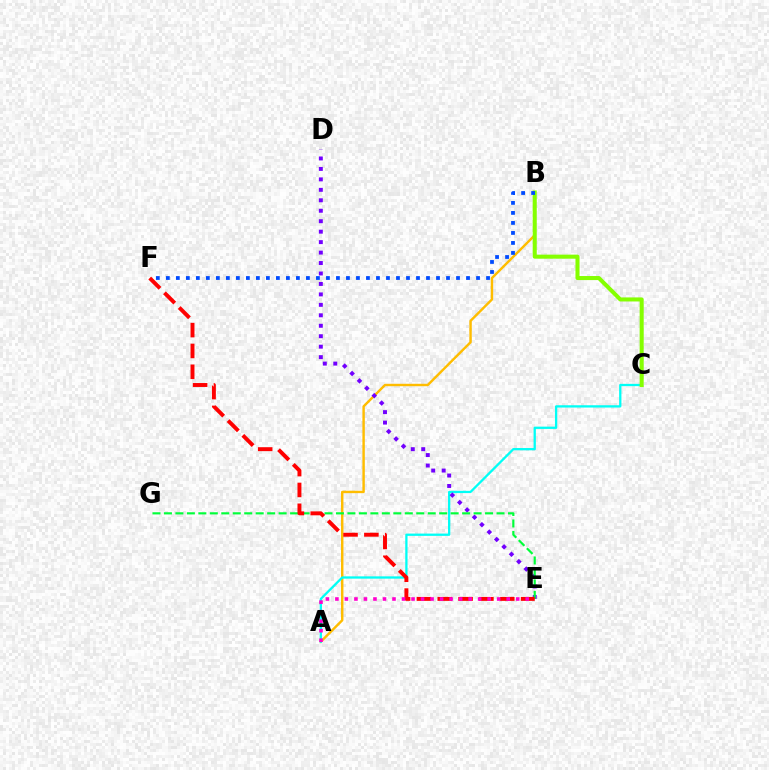{('A', 'B'): [{'color': '#ffbd00', 'line_style': 'solid', 'thickness': 1.74}], ('A', 'C'): [{'color': '#00fff6', 'line_style': 'solid', 'thickness': 1.65}], ('D', 'E'): [{'color': '#7200ff', 'line_style': 'dotted', 'thickness': 2.84}], ('B', 'C'): [{'color': '#84ff00', 'line_style': 'solid', 'thickness': 2.92}], ('E', 'G'): [{'color': '#00ff39', 'line_style': 'dashed', 'thickness': 1.56}], ('B', 'F'): [{'color': '#004bff', 'line_style': 'dotted', 'thickness': 2.72}], ('E', 'F'): [{'color': '#ff0000', 'line_style': 'dashed', 'thickness': 2.83}], ('A', 'E'): [{'color': '#ff00cf', 'line_style': 'dotted', 'thickness': 2.59}]}